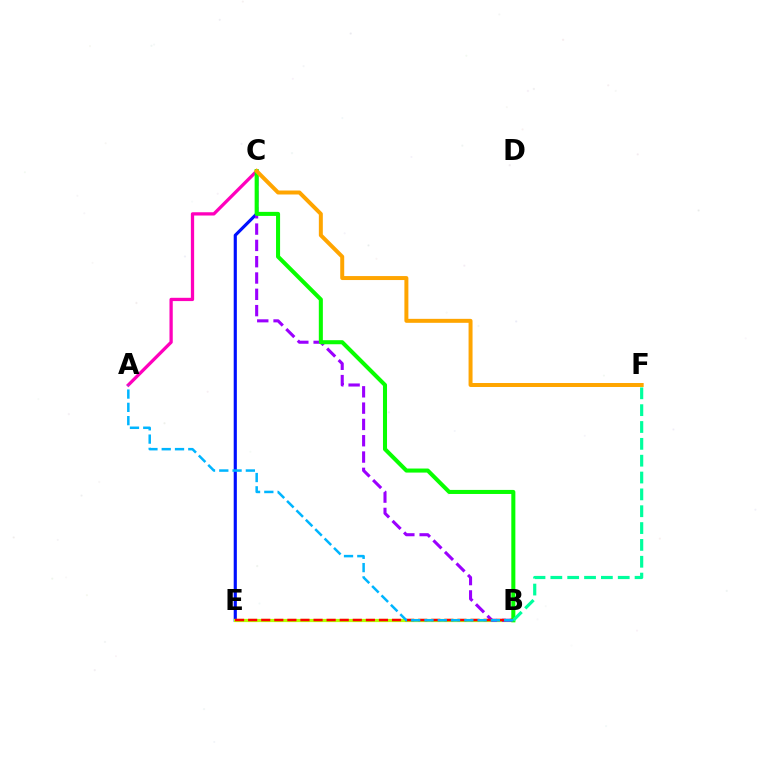{('C', 'E'): [{'color': '#0010ff', 'line_style': 'solid', 'thickness': 2.27}], ('B', 'E'): [{'color': '#b3ff00', 'line_style': 'solid', 'thickness': 2.31}, {'color': '#ff0000', 'line_style': 'dashed', 'thickness': 1.78}], ('B', 'C'): [{'color': '#9b00ff', 'line_style': 'dashed', 'thickness': 2.22}, {'color': '#08ff00', 'line_style': 'solid', 'thickness': 2.92}], ('A', 'C'): [{'color': '#ff00bd', 'line_style': 'solid', 'thickness': 2.36}], ('B', 'F'): [{'color': '#00ff9d', 'line_style': 'dashed', 'thickness': 2.29}], ('C', 'F'): [{'color': '#ffa500', 'line_style': 'solid', 'thickness': 2.86}], ('A', 'B'): [{'color': '#00b5ff', 'line_style': 'dashed', 'thickness': 1.8}]}